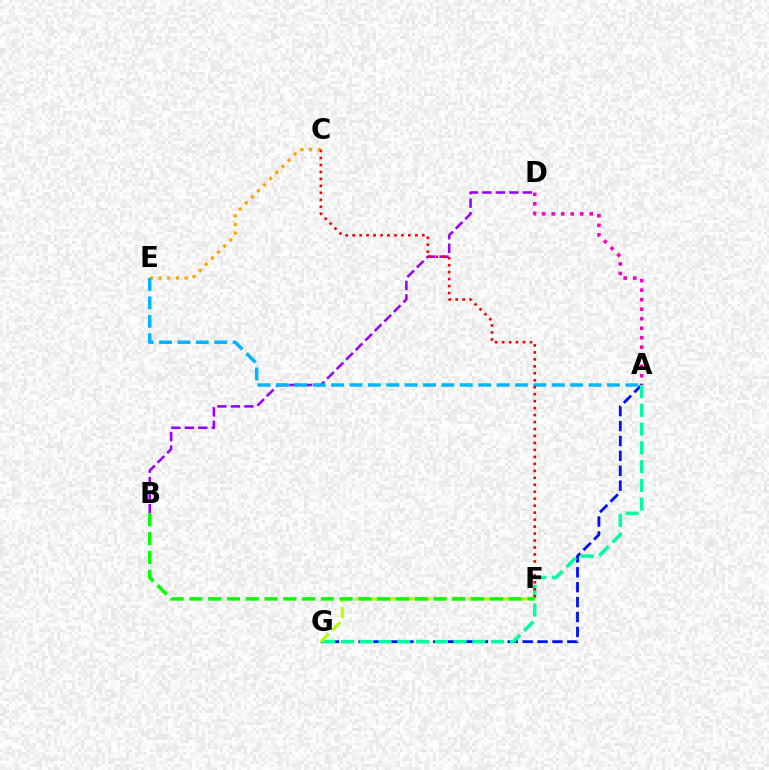{('A', 'D'): [{'color': '#ff00bd', 'line_style': 'dotted', 'thickness': 2.58}], ('A', 'G'): [{'color': '#0010ff', 'line_style': 'dashed', 'thickness': 2.02}, {'color': '#00ff9d', 'line_style': 'dashed', 'thickness': 2.55}], ('C', 'E'): [{'color': '#ffa500', 'line_style': 'dotted', 'thickness': 2.35}], ('B', 'D'): [{'color': '#9b00ff', 'line_style': 'dashed', 'thickness': 1.83}], ('A', 'E'): [{'color': '#00b5ff', 'line_style': 'dashed', 'thickness': 2.5}], ('C', 'F'): [{'color': '#ff0000', 'line_style': 'dotted', 'thickness': 1.89}], ('F', 'G'): [{'color': '#b3ff00', 'line_style': 'dashed', 'thickness': 2.19}], ('B', 'F'): [{'color': '#08ff00', 'line_style': 'dashed', 'thickness': 2.55}]}